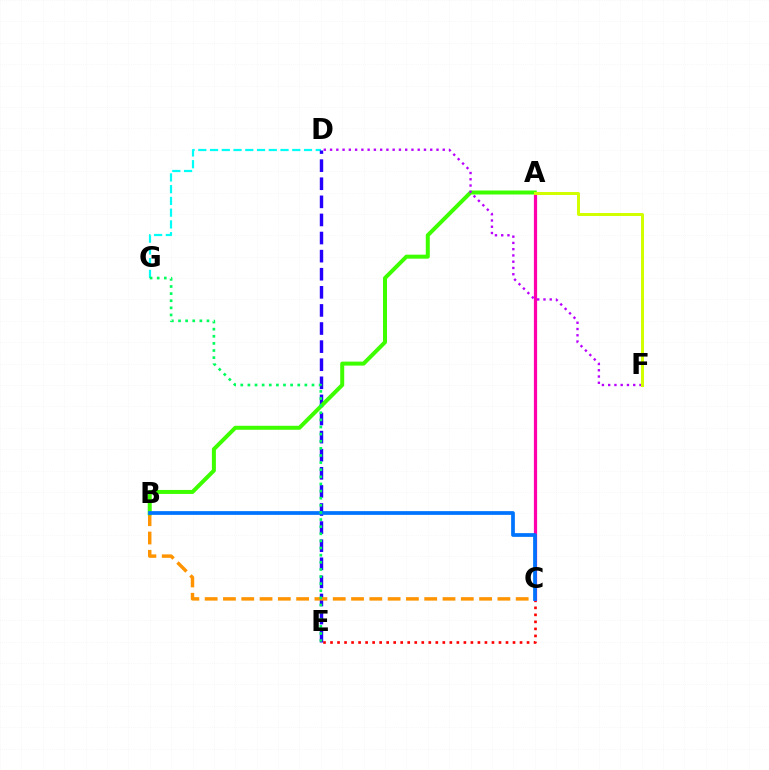{('C', 'E'): [{'color': '#ff0000', 'line_style': 'dotted', 'thickness': 1.91}], ('D', 'G'): [{'color': '#00fff6', 'line_style': 'dashed', 'thickness': 1.6}], ('D', 'E'): [{'color': '#2500ff', 'line_style': 'dashed', 'thickness': 2.46}], ('B', 'C'): [{'color': '#ff9400', 'line_style': 'dashed', 'thickness': 2.49}, {'color': '#0074ff', 'line_style': 'solid', 'thickness': 2.69}], ('A', 'C'): [{'color': '#ff00ac', 'line_style': 'solid', 'thickness': 2.32}], ('A', 'B'): [{'color': '#3dff00', 'line_style': 'solid', 'thickness': 2.88}], ('D', 'F'): [{'color': '#b900ff', 'line_style': 'dotted', 'thickness': 1.7}], ('A', 'F'): [{'color': '#d1ff00', 'line_style': 'solid', 'thickness': 2.15}], ('E', 'G'): [{'color': '#00ff5c', 'line_style': 'dotted', 'thickness': 1.93}]}